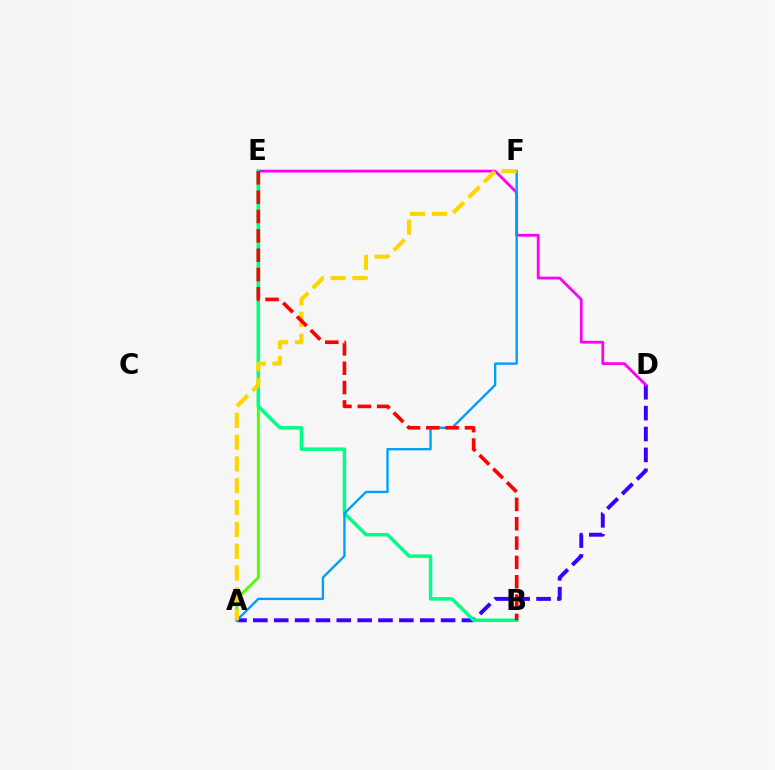{('A', 'D'): [{'color': '#3700ff', 'line_style': 'dashed', 'thickness': 2.83}], ('A', 'E'): [{'color': '#4fff00', 'line_style': 'solid', 'thickness': 2.1}], ('D', 'E'): [{'color': '#ff00ed', 'line_style': 'solid', 'thickness': 2.01}], ('B', 'E'): [{'color': '#00ff86', 'line_style': 'solid', 'thickness': 2.51}, {'color': '#ff0000', 'line_style': 'dashed', 'thickness': 2.63}], ('A', 'F'): [{'color': '#009eff', 'line_style': 'solid', 'thickness': 1.7}, {'color': '#ffd500', 'line_style': 'dashed', 'thickness': 2.97}]}